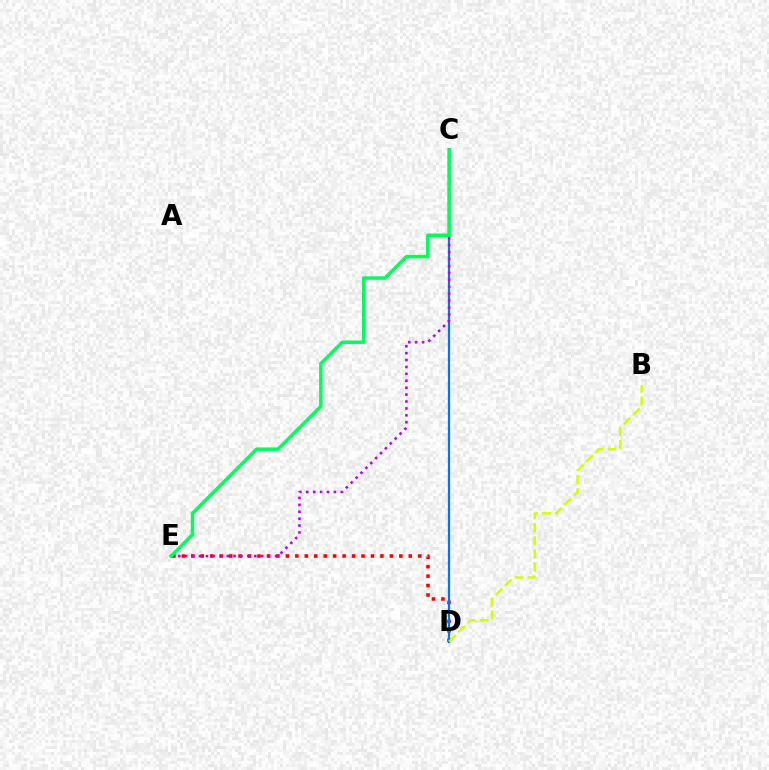{('D', 'E'): [{'color': '#ff0000', 'line_style': 'dotted', 'thickness': 2.57}], ('C', 'D'): [{'color': '#0074ff', 'line_style': 'solid', 'thickness': 1.61}], ('B', 'D'): [{'color': '#d1ff00', 'line_style': 'dashed', 'thickness': 1.77}], ('C', 'E'): [{'color': '#b900ff', 'line_style': 'dotted', 'thickness': 1.88}, {'color': '#00ff5c', 'line_style': 'solid', 'thickness': 2.51}]}